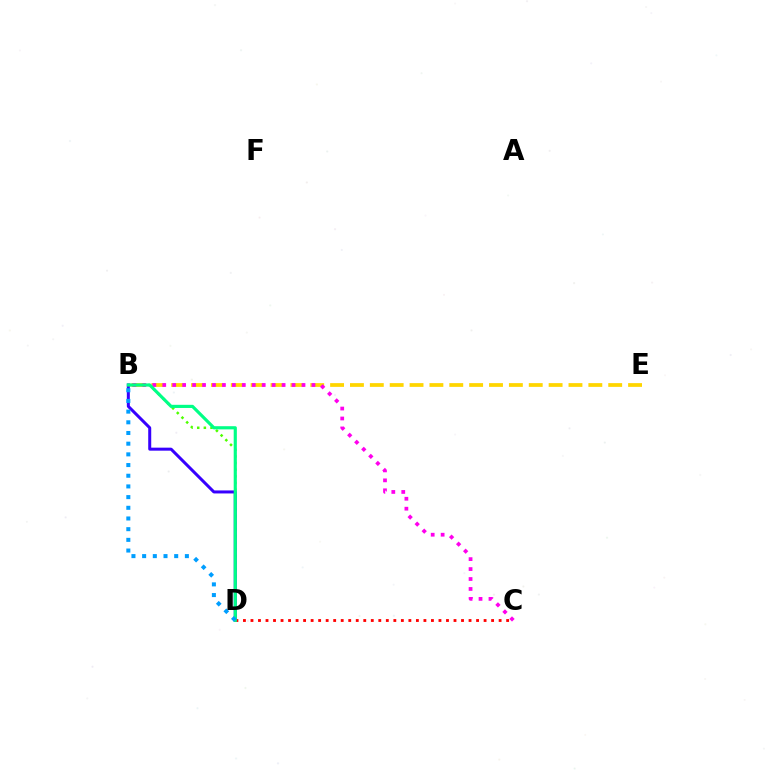{('B', 'D'): [{'color': '#4fff00', 'line_style': 'dotted', 'thickness': 1.8}, {'color': '#3700ff', 'line_style': 'solid', 'thickness': 2.17}, {'color': '#00ff86', 'line_style': 'solid', 'thickness': 2.27}, {'color': '#009eff', 'line_style': 'dotted', 'thickness': 2.9}], ('B', 'E'): [{'color': '#ffd500', 'line_style': 'dashed', 'thickness': 2.7}], ('B', 'C'): [{'color': '#ff00ed', 'line_style': 'dotted', 'thickness': 2.7}], ('C', 'D'): [{'color': '#ff0000', 'line_style': 'dotted', 'thickness': 2.04}]}